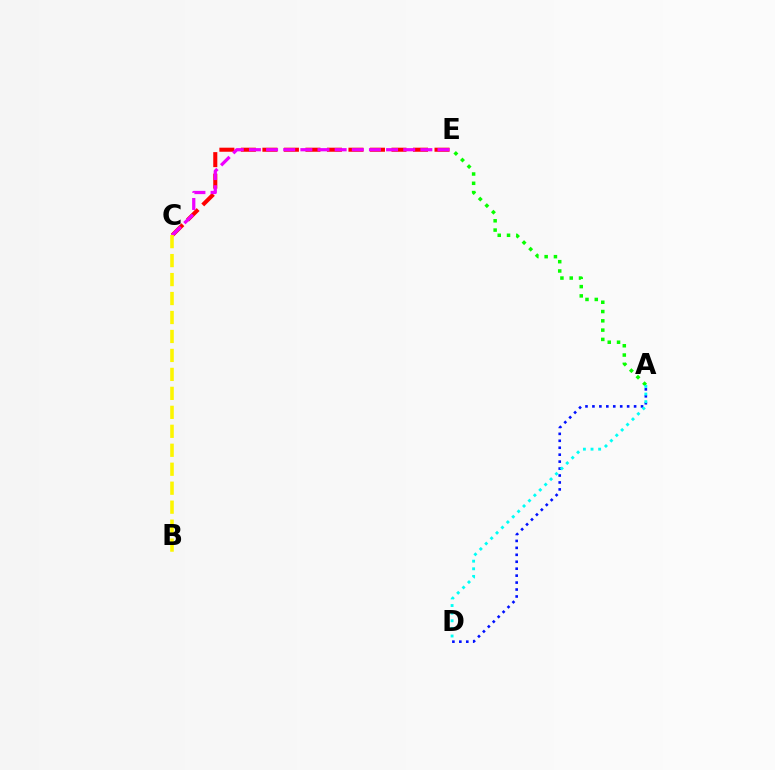{('C', 'E'): [{'color': '#ff0000', 'line_style': 'dashed', 'thickness': 2.92}, {'color': '#ee00ff', 'line_style': 'dashed', 'thickness': 2.33}], ('A', 'E'): [{'color': '#08ff00', 'line_style': 'dotted', 'thickness': 2.52}], ('A', 'D'): [{'color': '#0010ff', 'line_style': 'dotted', 'thickness': 1.89}, {'color': '#00fff6', 'line_style': 'dotted', 'thickness': 2.07}], ('B', 'C'): [{'color': '#fcf500', 'line_style': 'dashed', 'thickness': 2.58}]}